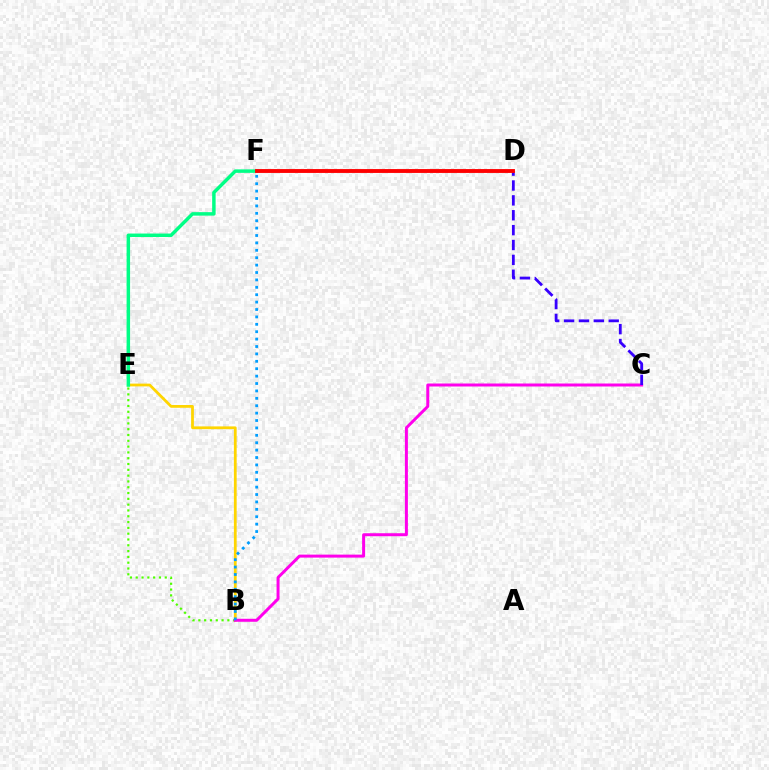{('B', 'E'): [{'color': '#ffd500', 'line_style': 'solid', 'thickness': 1.99}, {'color': '#4fff00', 'line_style': 'dotted', 'thickness': 1.58}], ('E', 'F'): [{'color': '#00ff86', 'line_style': 'solid', 'thickness': 2.5}], ('B', 'C'): [{'color': '#ff00ed', 'line_style': 'solid', 'thickness': 2.15}], ('B', 'F'): [{'color': '#009eff', 'line_style': 'dotted', 'thickness': 2.01}], ('C', 'D'): [{'color': '#3700ff', 'line_style': 'dashed', 'thickness': 2.02}], ('D', 'F'): [{'color': '#ff0000', 'line_style': 'solid', 'thickness': 2.78}]}